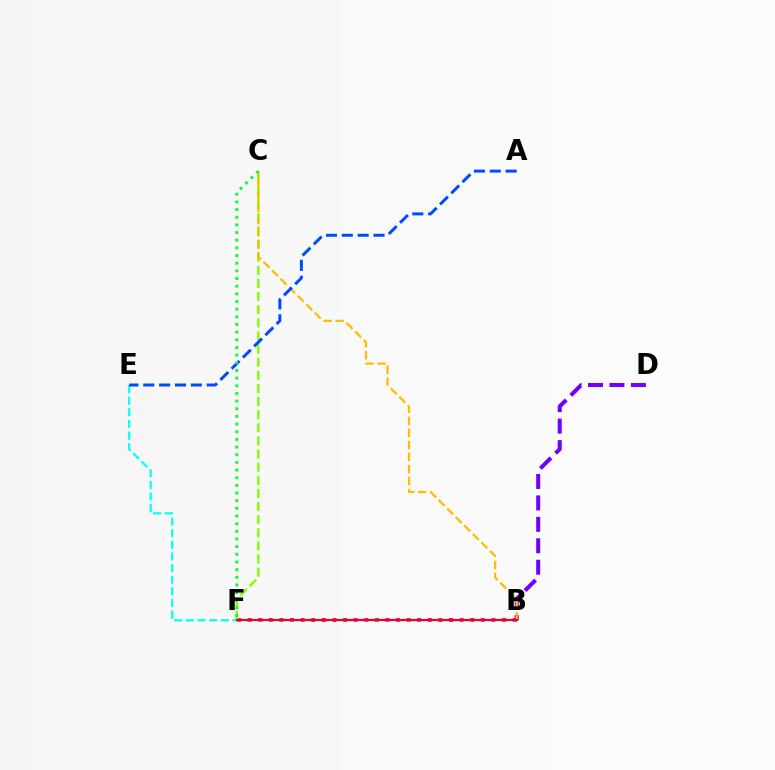{('B', 'F'): [{'color': '#ff00cf', 'line_style': 'dotted', 'thickness': 2.88}, {'color': '#ff0000', 'line_style': 'solid', 'thickness': 1.52}], ('B', 'D'): [{'color': '#7200ff', 'line_style': 'dashed', 'thickness': 2.91}], ('C', 'F'): [{'color': '#84ff00', 'line_style': 'dashed', 'thickness': 1.78}, {'color': '#00ff39', 'line_style': 'dotted', 'thickness': 2.08}], ('B', 'E'): [{'color': '#00fff6', 'line_style': 'dashed', 'thickness': 1.58}], ('B', 'C'): [{'color': '#ffbd00', 'line_style': 'dashed', 'thickness': 1.63}], ('A', 'E'): [{'color': '#004bff', 'line_style': 'dashed', 'thickness': 2.15}]}